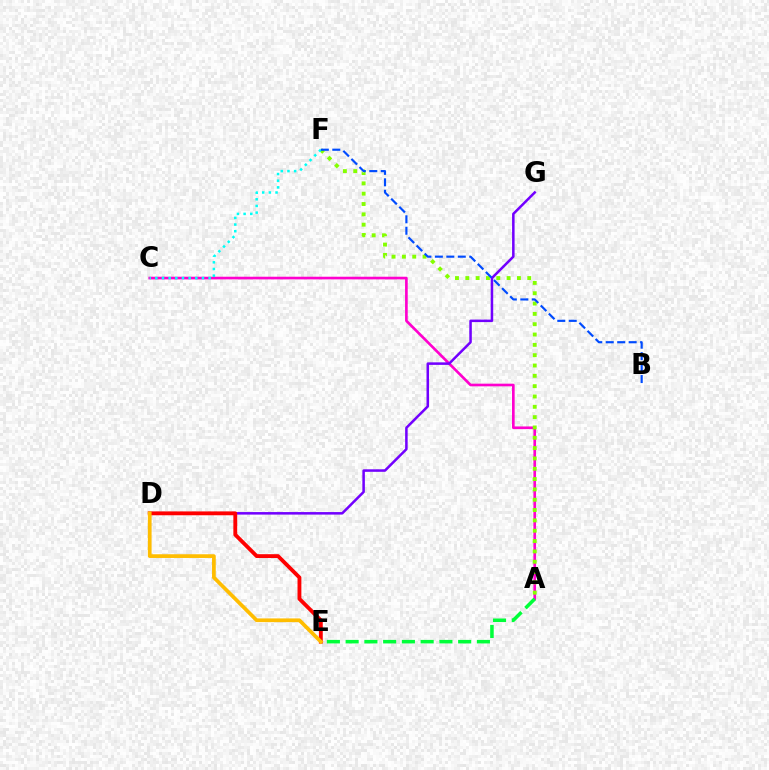{('A', 'C'): [{'color': '#ff00cf', 'line_style': 'solid', 'thickness': 1.91}], ('A', 'F'): [{'color': '#84ff00', 'line_style': 'dotted', 'thickness': 2.81}], ('D', 'G'): [{'color': '#7200ff', 'line_style': 'solid', 'thickness': 1.82}], ('D', 'E'): [{'color': '#ff0000', 'line_style': 'solid', 'thickness': 2.77}, {'color': '#ffbd00', 'line_style': 'solid', 'thickness': 2.68}], ('C', 'F'): [{'color': '#00fff6', 'line_style': 'dotted', 'thickness': 1.81}], ('A', 'E'): [{'color': '#00ff39', 'line_style': 'dashed', 'thickness': 2.55}], ('B', 'F'): [{'color': '#004bff', 'line_style': 'dashed', 'thickness': 1.56}]}